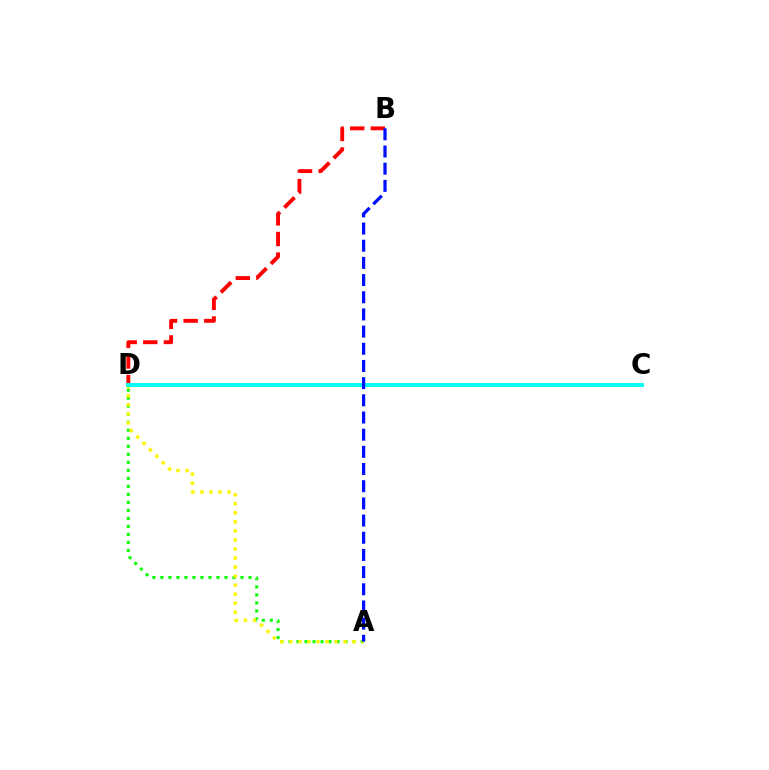{('C', 'D'): [{'color': '#ee00ff', 'line_style': 'dashed', 'thickness': 1.7}, {'color': '#00fff6', 'line_style': 'solid', 'thickness': 2.82}], ('A', 'D'): [{'color': '#08ff00', 'line_style': 'dotted', 'thickness': 2.18}, {'color': '#fcf500', 'line_style': 'dotted', 'thickness': 2.46}], ('B', 'D'): [{'color': '#ff0000', 'line_style': 'dashed', 'thickness': 2.8}], ('A', 'B'): [{'color': '#0010ff', 'line_style': 'dashed', 'thickness': 2.33}]}